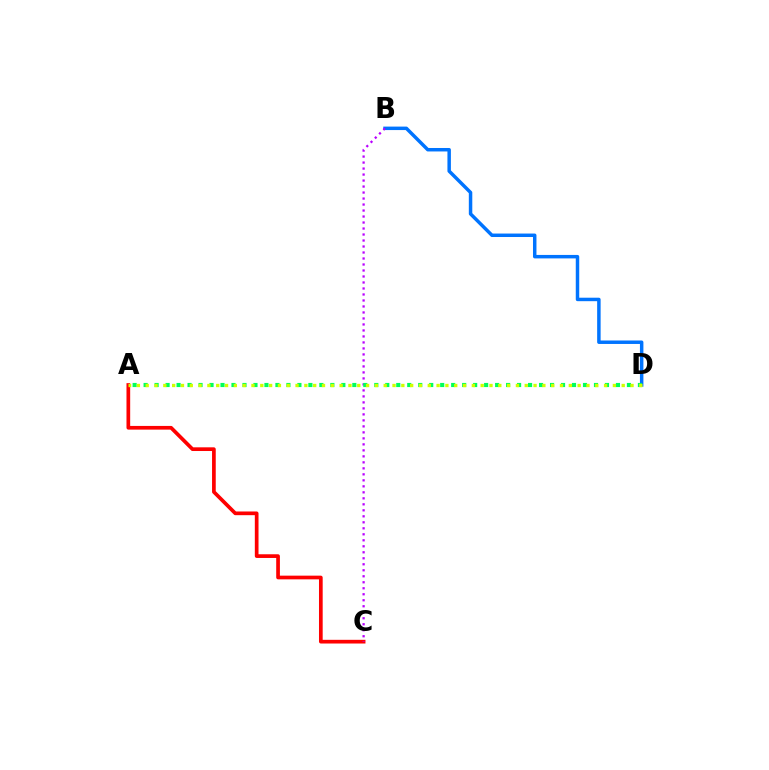{('A', 'C'): [{'color': '#ff0000', 'line_style': 'solid', 'thickness': 2.66}], ('B', 'D'): [{'color': '#0074ff', 'line_style': 'solid', 'thickness': 2.5}], ('B', 'C'): [{'color': '#b900ff', 'line_style': 'dotted', 'thickness': 1.63}], ('A', 'D'): [{'color': '#00ff5c', 'line_style': 'dotted', 'thickness': 2.98}, {'color': '#d1ff00', 'line_style': 'dotted', 'thickness': 2.39}]}